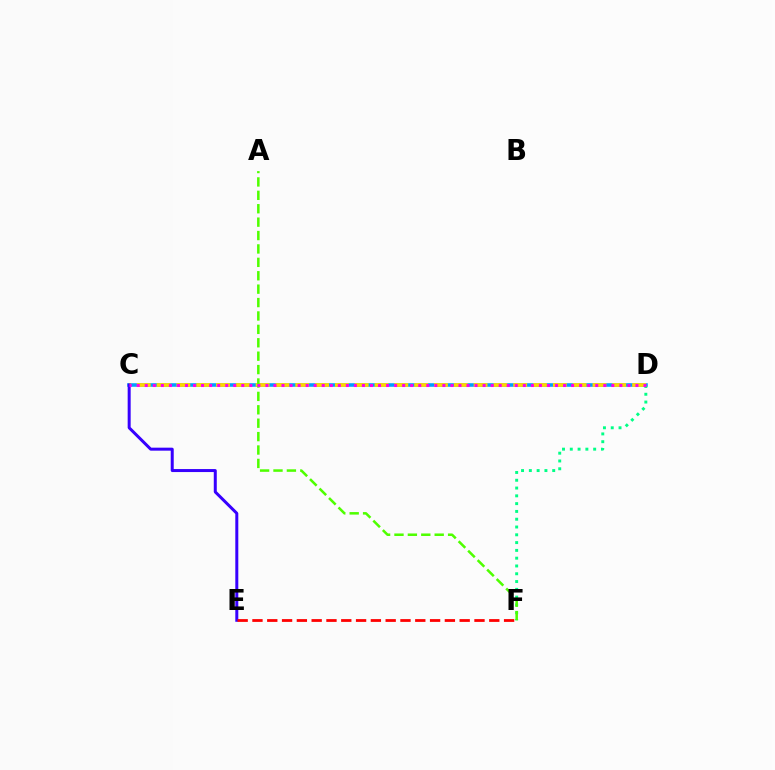{('C', 'D'): [{'color': '#009eff', 'line_style': 'solid', 'thickness': 2.57}, {'color': '#ffd500', 'line_style': 'dashed', 'thickness': 2.69}, {'color': '#ff00ed', 'line_style': 'dotted', 'thickness': 2.19}], ('D', 'F'): [{'color': '#00ff86', 'line_style': 'dotted', 'thickness': 2.12}], ('C', 'E'): [{'color': '#3700ff', 'line_style': 'solid', 'thickness': 2.16}], ('A', 'F'): [{'color': '#4fff00', 'line_style': 'dashed', 'thickness': 1.82}], ('E', 'F'): [{'color': '#ff0000', 'line_style': 'dashed', 'thickness': 2.01}]}